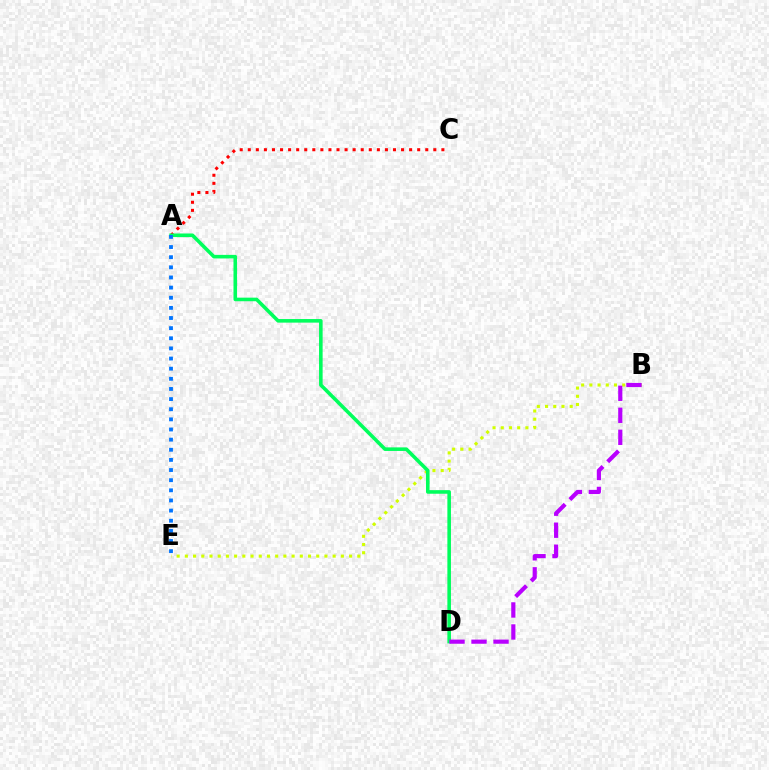{('B', 'E'): [{'color': '#d1ff00', 'line_style': 'dotted', 'thickness': 2.23}], ('A', 'C'): [{'color': '#ff0000', 'line_style': 'dotted', 'thickness': 2.19}], ('A', 'D'): [{'color': '#00ff5c', 'line_style': 'solid', 'thickness': 2.58}], ('A', 'E'): [{'color': '#0074ff', 'line_style': 'dotted', 'thickness': 2.75}], ('B', 'D'): [{'color': '#b900ff', 'line_style': 'dashed', 'thickness': 2.99}]}